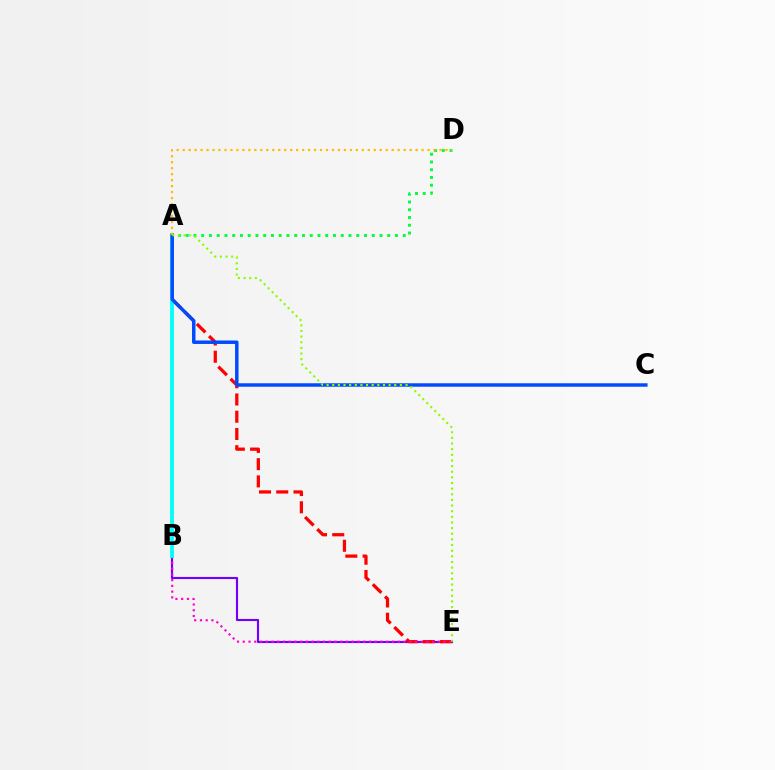{('B', 'E'): [{'color': '#7200ff', 'line_style': 'solid', 'thickness': 1.54}, {'color': '#ff00cf', 'line_style': 'dotted', 'thickness': 1.56}], ('A', 'E'): [{'color': '#ff0000', 'line_style': 'dashed', 'thickness': 2.34}, {'color': '#84ff00', 'line_style': 'dotted', 'thickness': 1.53}], ('A', 'B'): [{'color': '#00fff6', 'line_style': 'solid', 'thickness': 2.74}], ('A', 'D'): [{'color': '#00ff39', 'line_style': 'dotted', 'thickness': 2.11}, {'color': '#ffbd00', 'line_style': 'dotted', 'thickness': 1.62}], ('A', 'C'): [{'color': '#004bff', 'line_style': 'solid', 'thickness': 2.5}]}